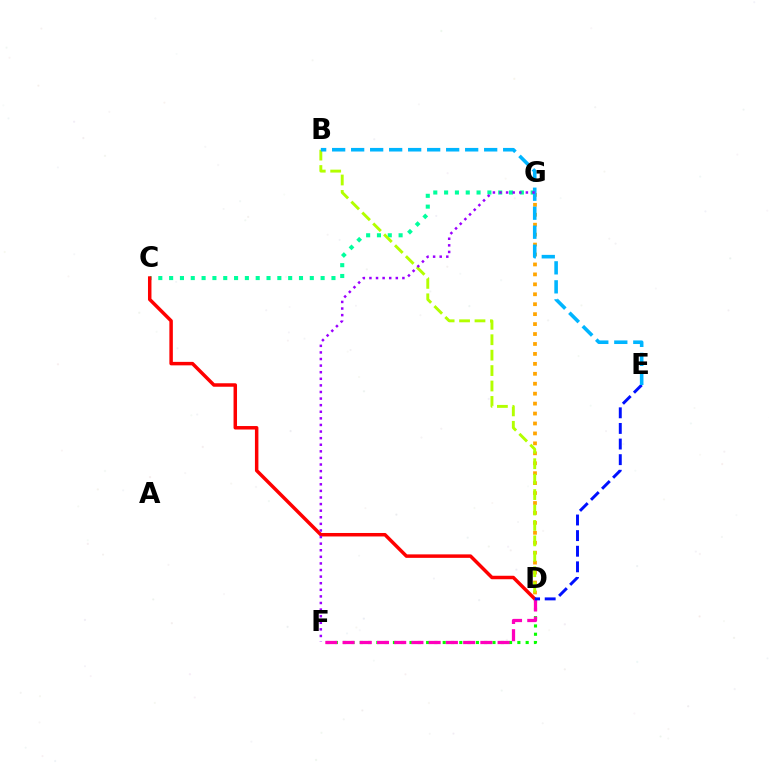{('D', 'G'): [{'color': '#ffa500', 'line_style': 'dotted', 'thickness': 2.7}], ('C', 'G'): [{'color': '#00ff9d', 'line_style': 'dotted', 'thickness': 2.94}], ('D', 'F'): [{'color': '#08ff00', 'line_style': 'dotted', 'thickness': 2.25}, {'color': '#ff00bd', 'line_style': 'dashed', 'thickness': 2.34}], ('B', 'D'): [{'color': '#b3ff00', 'line_style': 'dashed', 'thickness': 2.1}], ('C', 'D'): [{'color': '#ff0000', 'line_style': 'solid', 'thickness': 2.51}], ('D', 'E'): [{'color': '#0010ff', 'line_style': 'dashed', 'thickness': 2.12}], ('B', 'E'): [{'color': '#00b5ff', 'line_style': 'dashed', 'thickness': 2.58}], ('F', 'G'): [{'color': '#9b00ff', 'line_style': 'dotted', 'thickness': 1.79}]}